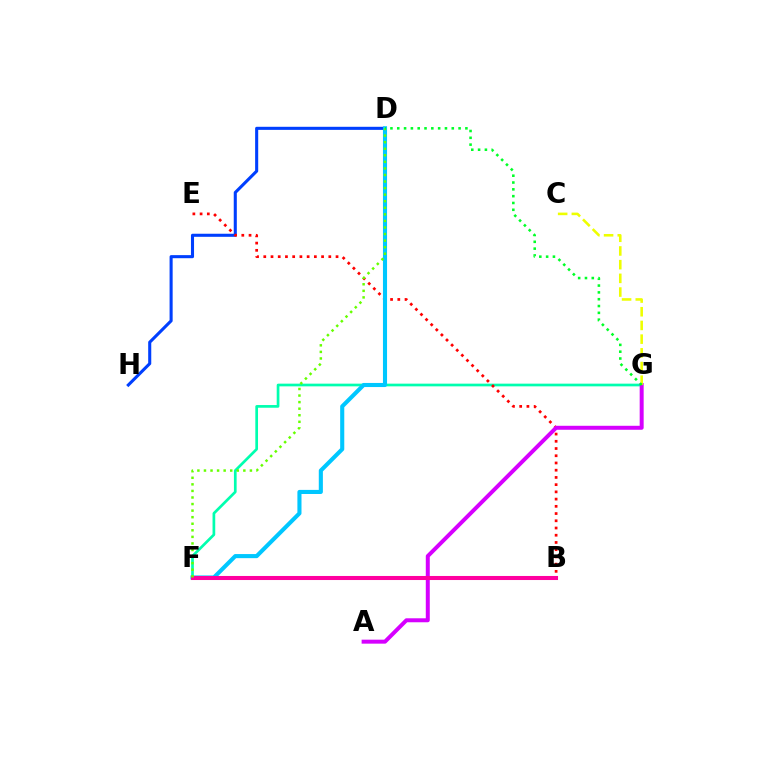{('F', 'G'): [{'color': '#00ffaf', 'line_style': 'solid', 'thickness': 1.94}], ('B', 'F'): [{'color': '#4f00ff', 'line_style': 'solid', 'thickness': 1.53}, {'color': '#ff8800', 'line_style': 'dashed', 'thickness': 2.81}, {'color': '#ff00a0', 'line_style': 'solid', 'thickness': 2.92}], ('D', 'H'): [{'color': '#003fff', 'line_style': 'solid', 'thickness': 2.21}], ('B', 'E'): [{'color': '#ff0000', 'line_style': 'dotted', 'thickness': 1.96}], ('A', 'G'): [{'color': '#d600ff', 'line_style': 'solid', 'thickness': 2.87}], ('D', 'F'): [{'color': '#00c7ff', 'line_style': 'solid', 'thickness': 2.95}, {'color': '#66ff00', 'line_style': 'dotted', 'thickness': 1.78}], ('C', 'G'): [{'color': '#eeff00', 'line_style': 'dashed', 'thickness': 1.86}], ('D', 'G'): [{'color': '#00ff27', 'line_style': 'dotted', 'thickness': 1.85}]}